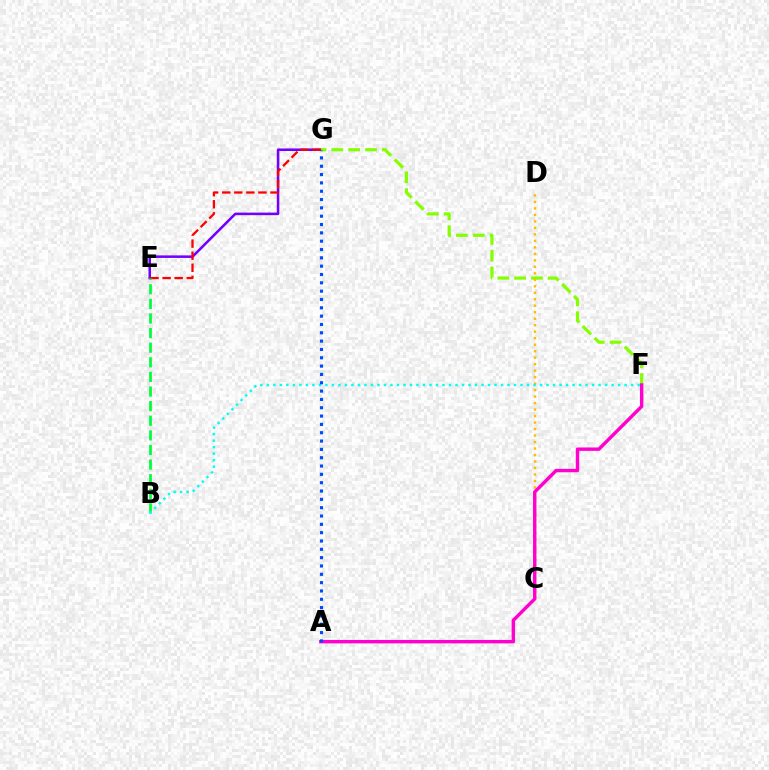{('E', 'G'): [{'color': '#7200ff', 'line_style': 'solid', 'thickness': 1.83}, {'color': '#ff0000', 'line_style': 'dashed', 'thickness': 1.64}], ('F', 'G'): [{'color': '#84ff00', 'line_style': 'dashed', 'thickness': 2.29}], ('C', 'D'): [{'color': '#ffbd00', 'line_style': 'dotted', 'thickness': 1.76}], ('B', 'E'): [{'color': '#00ff39', 'line_style': 'dashed', 'thickness': 1.98}], ('A', 'F'): [{'color': '#ff00cf', 'line_style': 'solid', 'thickness': 2.45}], ('B', 'F'): [{'color': '#00fff6', 'line_style': 'dotted', 'thickness': 1.77}], ('A', 'G'): [{'color': '#004bff', 'line_style': 'dotted', 'thickness': 2.26}]}